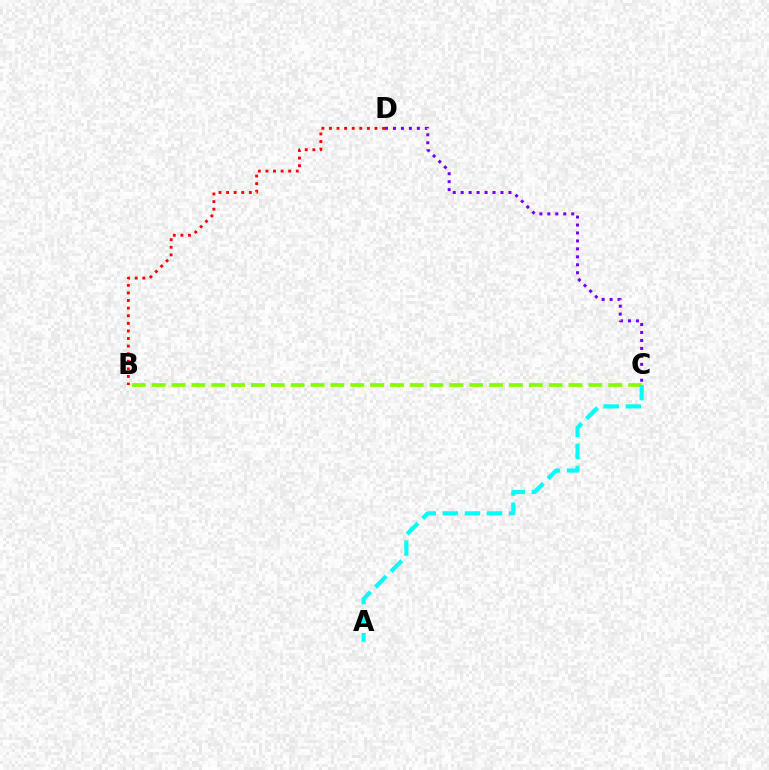{('B', 'C'): [{'color': '#84ff00', 'line_style': 'dashed', 'thickness': 2.7}], ('B', 'D'): [{'color': '#ff0000', 'line_style': 'dotted', 'thickness': 2.06}], ('A', 'C'): [{'color': '#00fff6', 'line_style': 'dashed', 'thickness': 3.0}], ('C', 'D'): [{'color': '#7200ff', 'line_style': 'dotted', 'thickness': 2.16}]}